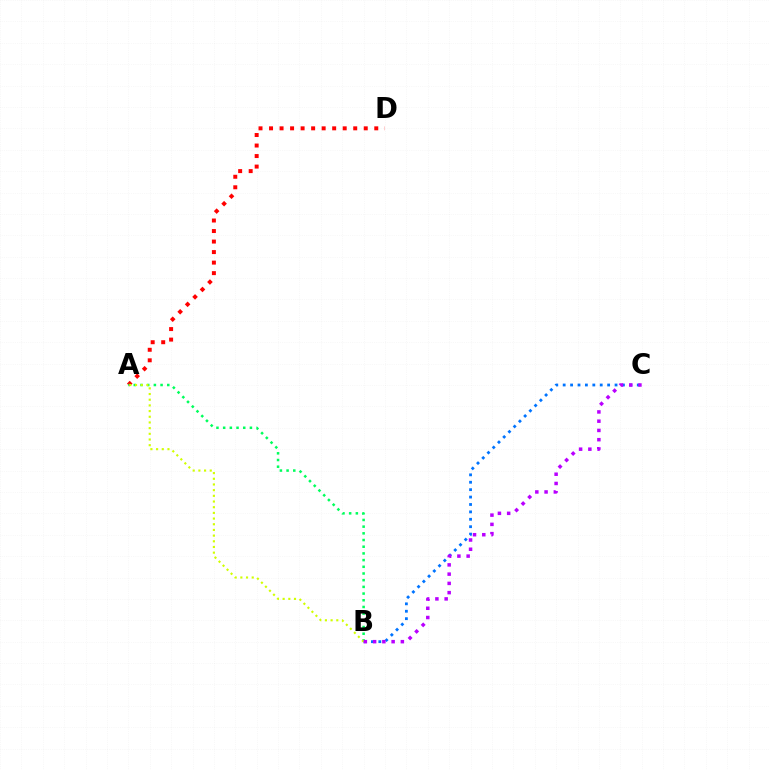{('B', 'C'): [{'color': '#0074ff', 'line_style': 'dotted', 'thickness': 2.01}, {'color': '#b900ff', 'line_style': 'dotted', 'thickness': 2.51}], ('A', 'D'): [{'color': '#ff0000', 'line_style': 'dotted', 'thickness': 2.86}], ('A', 'B'): [{'color': '#00ff5c', 'line_style': 'dotted', 'thickness': 1.82}, {'color': '#d1ff00', 'line_style': 'dotted', 'thickness': 1.54}]}